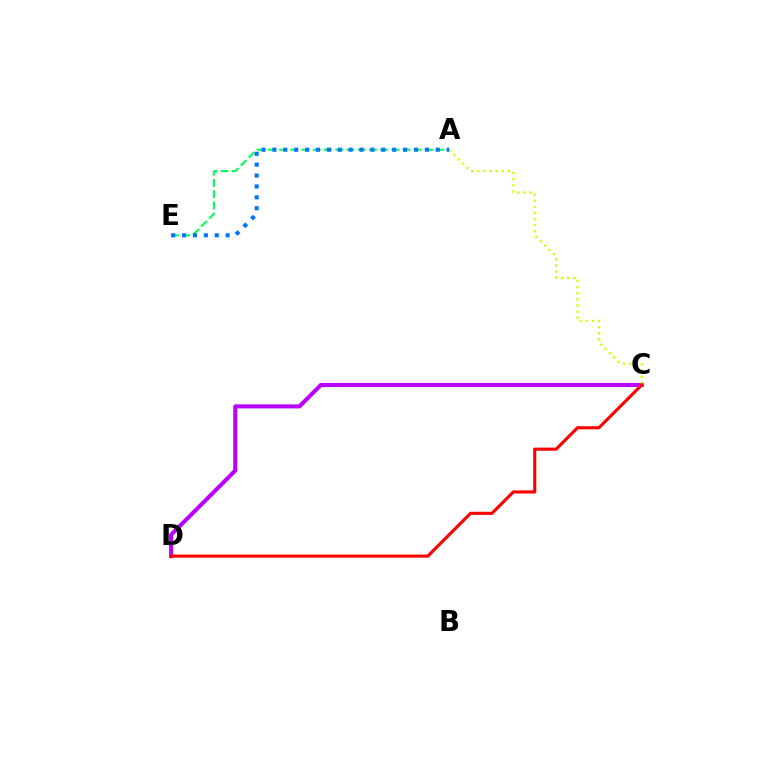{('A', 'E'): [{'color': '#00ff5c', 'line_style': 'dashed', 'thickness': 1.53}, {'color': '#0074ff', 'line_style': 'dotted', 'thickness': 2.96}], ('C', 'D'): [{'color': '#b900ff', 'line_style': 'solid', 'thickness': 2.93}, {'color': '#ff0000', 'line_style': 'solid', 'thickness': 2.25}], ('A', 'C'): [{'color': '#d1ff00', 'line_style': 'dotted', 'thickness': 1.67}]}